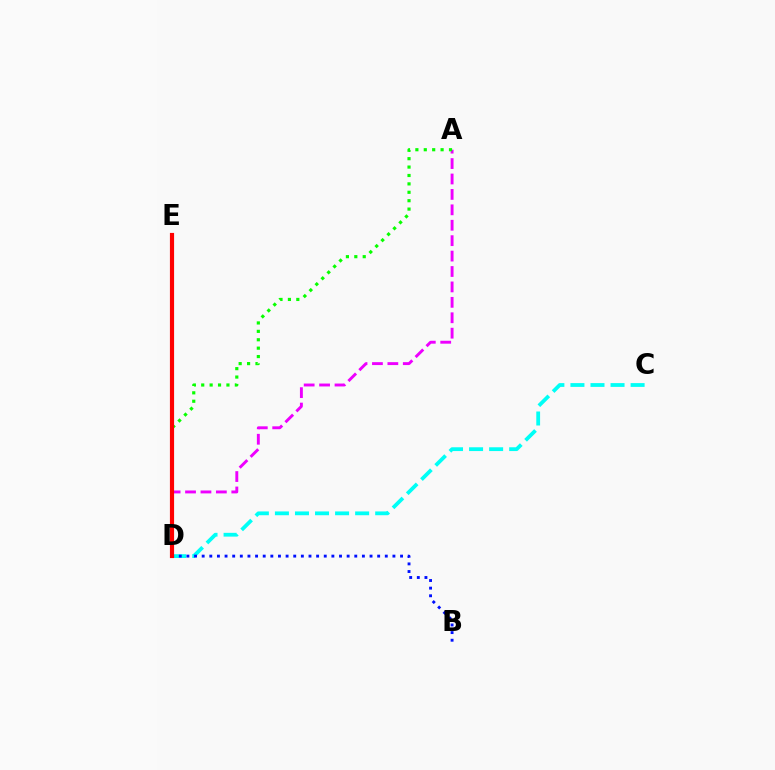{('D', 'E'): [{'color': '#fcf500', 'line_style': 'solid', 'thickness': 2.59}, {'color': '#ff0000', 'line_style': 'solid', 'thickness': 3.0}], ('C', 'D'): [{'color': '#00fff6', 'line_style': 'dashed', 'thickness': 2.72}], ('A', 'D'): [{'color': '#ee00ff', 'line_style': 'dashed', 'thickness': 2.09}, {'color': '#08ff00', 'line_style': 'dotted', 'thickness': 2.28}], ('B', 'D'): [{'color': '#0010ff', 'line_style': 'dotted', 'thickness': 2.07}]}